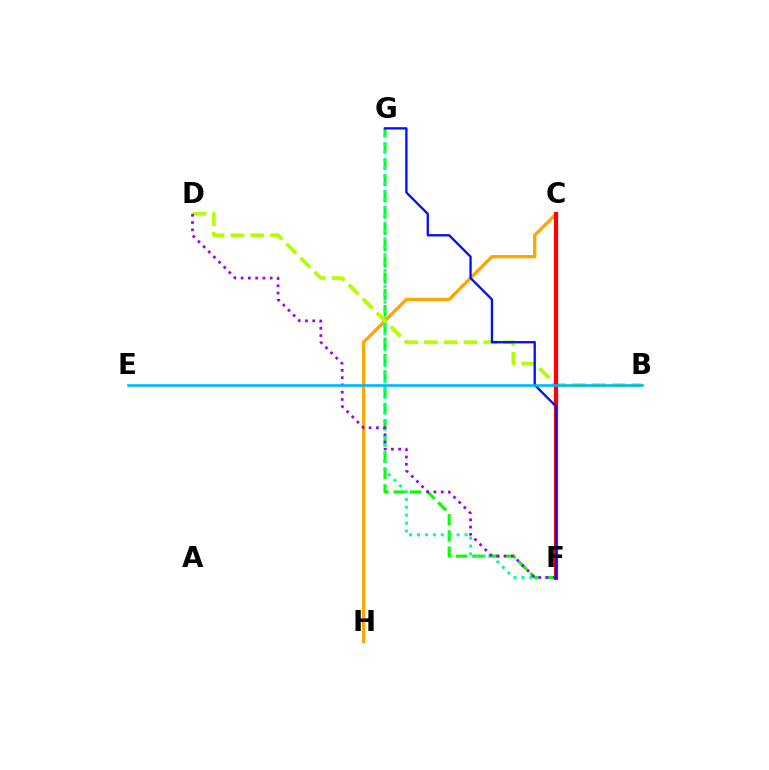{('F', 'G'): [{'color': '#08ff00', 'line_style': 'dashed', 'thickness': 2.21}, {'color': '#00ff9d', 'line_style': 'dotted', 'thickness': 2.15}, {'color': '#0010ff', 'line_style': 'solid', 'thickness': 1.67}], ('C', 'F'): [{'color': '#ff00bd', 'line_style': 'solid', 'thickness': 2.26}, {'color': '#ff0000', 'line_style': 'solid', 'thickness': 2.98}], ('C', 'H'): [{'color': '#ffa500', 'line_style': 'solid', 'thickness': 2.38}], ('B', 'D'): [{'color': '#b3ff00', 'line_style': 'dashed', 'thickness': 2.69}], ('D', 'F'): [{'color': '#9b00ff', 'line_style': 'dotted', 'thickness': 1.98}], ('B', 'E'): [{'color': '#00b5ff', 'line_style': 'solid', 'thickness': 1.88}]}